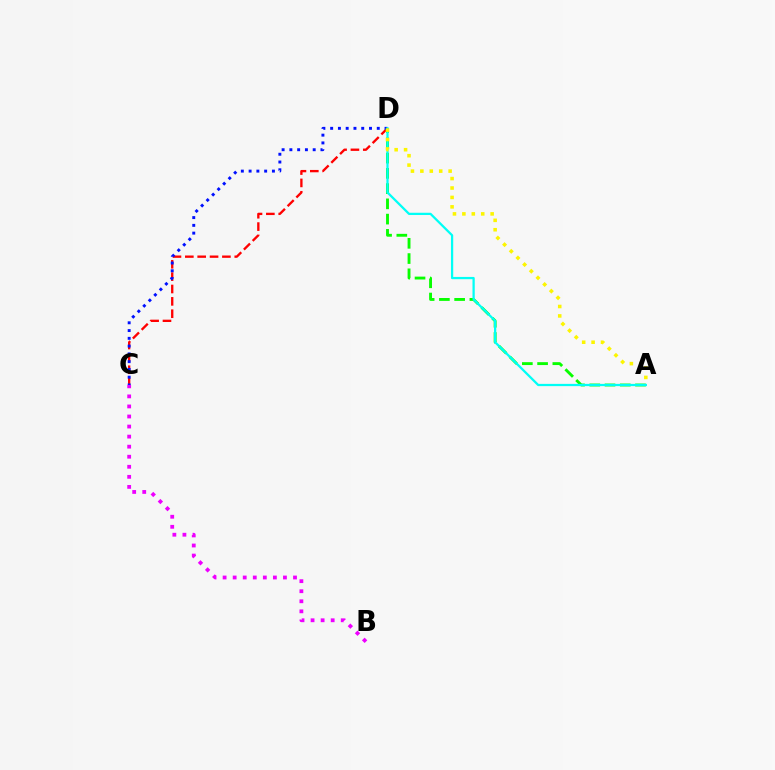{('C', 'D'): [{'color': '#ff0000', 'line_style': 'dashed', 'thickness': 1.68}, {'color': '#0010ff', 'line_style': 'dotted', 'thickness': 2.11}], ('A', 'D'): [{'color': '#08ff00', 'line_style': 'dashed', 'thickness': 2.07}, {'color': '#00fff6', 'line_style': 'solid', 'thickness': 1.62}, {'color': '#fcf500', 'line_style': 'dotted', 'thickness': 2.56}], ('B', 'C'): [{'color': '#ee00ff', 'line_style': 'dotted', 'thickness': 2.73}]}